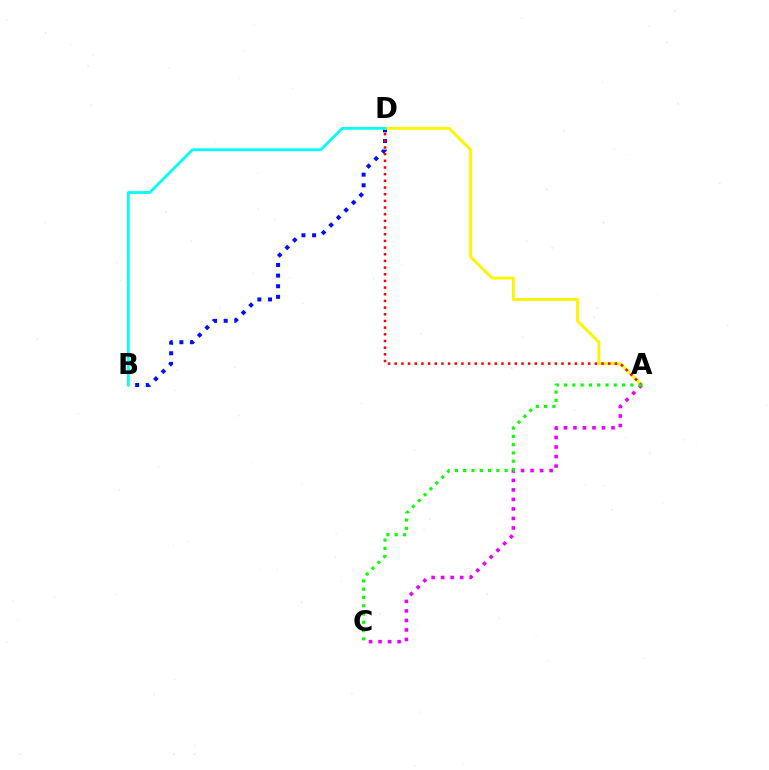{('B', 'D'): [{'color': '#0010ff', 'line_style': 'dotted', 'thickness': 2.89}, {'color': '#00fff6', 'line_style': 'solid', 'thickness': 2.01}], ('A', 'D'): [{'color': '#fcf500', 'line_style': 'solid', 'thickness': 2.07}, {'color': '#ff0000', 'line_style': 'dotted', 'thickness': 1.81}], ('A', 'C'): [{'color': '#ee00ff', 'line_style': 'dotted', 'thickness': 2.59}, {'color': '#08ff00', 'line_style': 'dotted', 'thickness': 2.25}]}